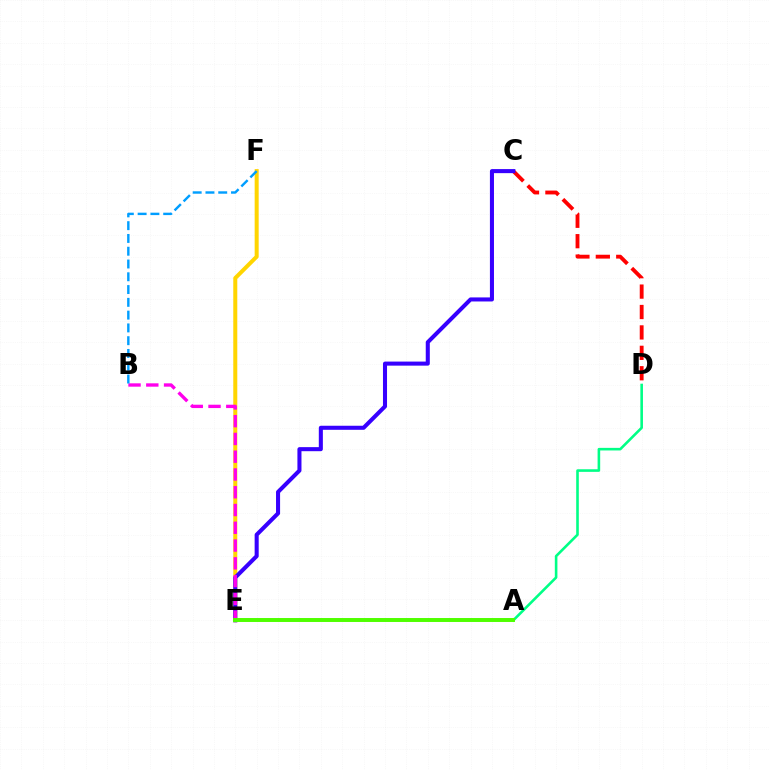{('E', 'F'): [{'color': '#ffd500', 'line_style': 'solid', 'thickness': 2.89}], ('C', 'D'): [{'color': '#ff0000', 'line_style': 'dashed', 'thickness': 2.77}], ('A', 'D'): [{'color': '#00ff86', 'line_style': 'solid', 'thickness': 1.87}], ('C', 'E'): [{'color': '#3700ff', 'line_style': 'solid', 'thickness': 2.92}], ('B', 'E'): [{'color': '#ff00ed', 'line_style': 'dashed', 'thickness': 2.41}], ('B', 'F'): [{'color': '#009eff', 'line_style': 'dashed', 'thickness': 1.74}], ('A', 'E'): [{'color': '#4fff00', 'line_style': 'solid', 'thickness': 2.84}]}